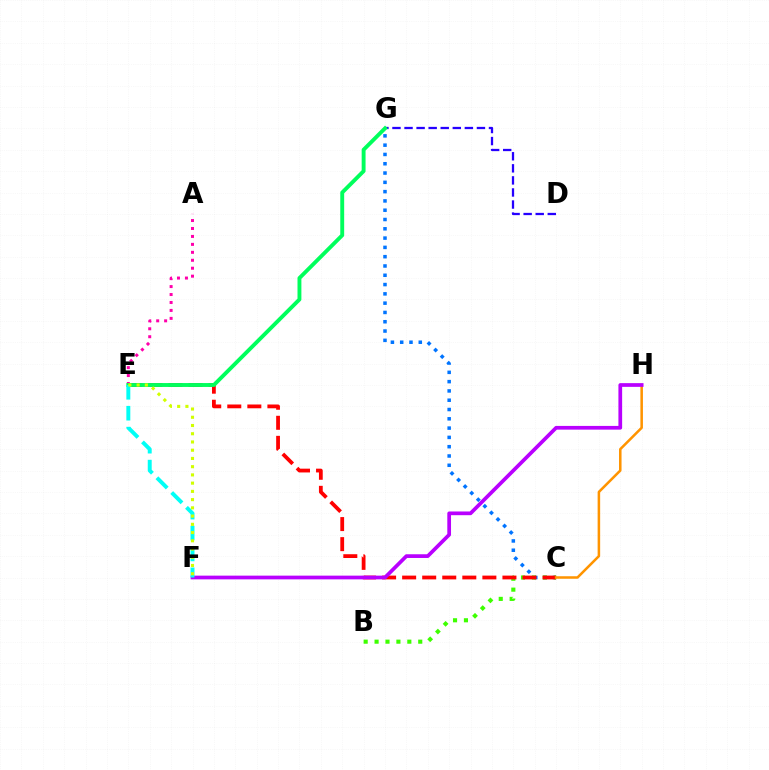{('C', 'G'): [{'color': '#0074ff', 'line_style': 'dotted', 'thickness': 2.53}], ('B', 'C'): [{'color': '#3dff00', 'line_style': 'dotted', 'thickness': 2.97}], ('C', 'E'): [{'color': '#ff0000', 'line_style': 'dashed', 'thickness': 2.72}], ('D', 'G'): [{'color': '#2500ff', 'line_style': 'dashed', 'thickness': 1.64}], ('A', 'E'): [{'color': '#ff00ac', 'line_style': 'dotted', 'thickness': 2.16}], ('C', 'H'): [{'color': '#ff9400', 'line_style': 'solid', 'thickness': 1.82}], ('F', 'H'): [{'color': '#b900ff', 'line_style': 'solid', 'thickness': 2.68}], ('E', 'G'): [{'color': '#00ff5c', 'line_style': 'solid', 'thickness': 2.8}], ('E', 'F'): [{'color': '#00fff6', 'line_style': 'dashed', 'thickness': 2.84}, {'color': '#d1ff00', 'line_style': 'dotted', 'thickness': 2.24}]}